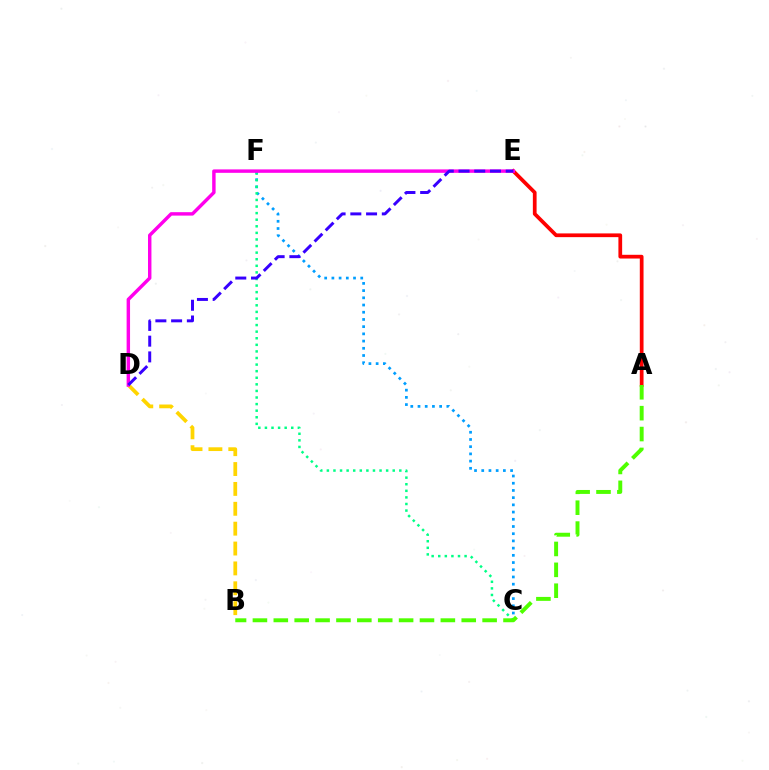{('C', 'F'): [{'color': '#009eff', 'line_style': 'dotted', 'thickness': 1.96}, {'color': '#00ff86', 'line_style': 'dotted', 'thickness': 1.79}], ('A', 'E'): [{'color': '#ff0000', 'line_style': 'solid', 'thickness': 2.69}], ('A', 'B'): [{'color': '#4fff00', 'line_style': 'dashed', 'thickness': 2.84}], ('B', 'D'): [{'color': '#ffd500', 'line_style': 'dashed', 'thickness': 2.7}], ('D', 'E'): [{'color': '#ff00ed', 'line_style': 'solid', 'thickness': 2.47}, {'color': '#3700ff', 'line_style': 'dashed', 'thickness': 2.14}]}